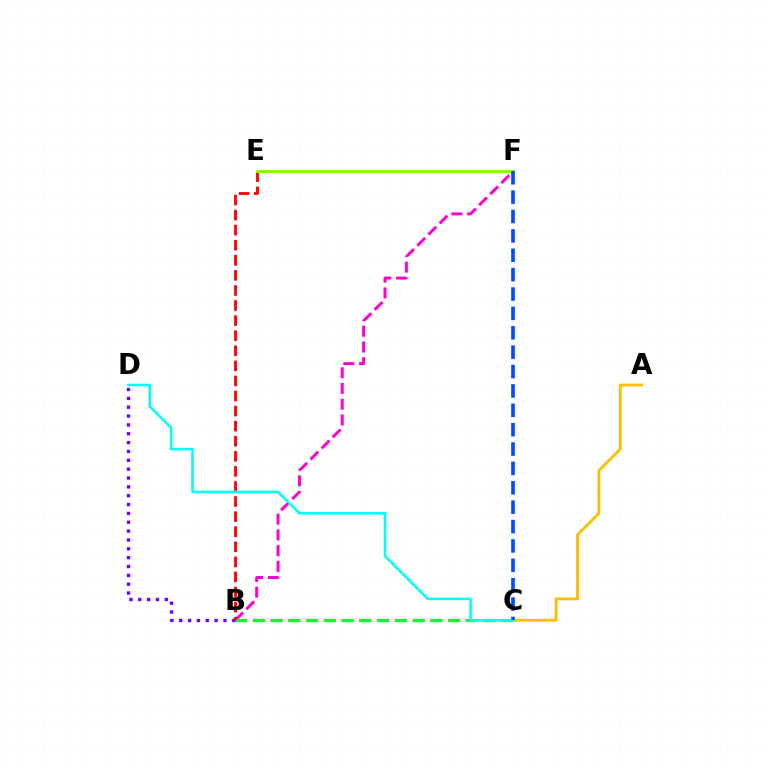{('B', 'F'): [{'color': '#ff00cf', 'line_style': 'dashed', 'thickness': 2.14}], ('B', 'C'): [{'color': '#00ff39', 'line_style': 'dashed', 'thickness': 2.41}], ('B', 'D'): [{'color': '#7200ff', 'line_style': 'dotted', 'thickness': 2.4}], ('B', 'E'): [{'color': '#ff0000', 'line_style': 'dashed', 'thickness': 2.05}], ('A', 'C'): [{'color': '#ffbd00', 'line_style': 'solid', 'thickness': 2.03}], ('C', 'D'): [{'color': '#00fff6', 'line_style': 'solid', 'thickness': 1.86}], ('E', 'F'): [{'color': '#84ff00', 'line_style': 'solid', 'thickness': 2.1}], ('C', 'F'): [{'color': '#004bff', 'line_style': 'dashed', 'thickness': 2.63}]}